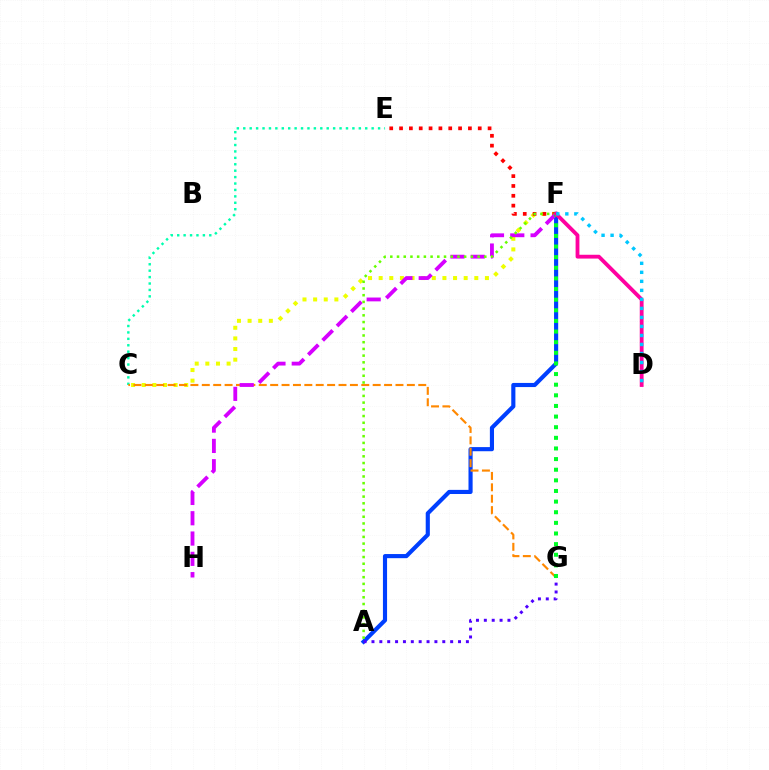{('C', 'F'): [{'color': '#eeff00', 'line_style': 'dotted', 'thickness': 2.89}], ('A', 'F'): [{'color': '#003fff', 'line_style': 'solid', 'thickness': 2.97}, {'color': '#66ff00', 'line_style': 'dotted', 'thickness': 1.82}], ('C', 'E'): [{'color': '#00ffaf', 'line_style': 'dotted', 'thickness': 1.74}], ('A', 'G'): [{'color': '#4f00ff', 'line_style': 'dotted', 'thickness': 2.14}], ('C', 'G'): [{'color': '#ff8800', 'line_style': 'dashed', 'thickness': 1.55}], ('E', 'F'): [{'color': '#ff0000', 'line_style': 'dotted', 'thickness': 2.67}], ('F', 'H'): [{'color': '#d600ff', 'line_style': 'dashed', 'thickness': 2.76}], ('F', 'G'): [{'color': '#00ff27', 'line_style': 'dotted', 'thickness': 2.89}], ('D', 'F'): [{'color': '#ff00a0', 'line_style': 'solid', 'thickness': 2.74}, {'color': '#00c7ff', 'line_style': 'dotted', 'thickness': 2.45}]}